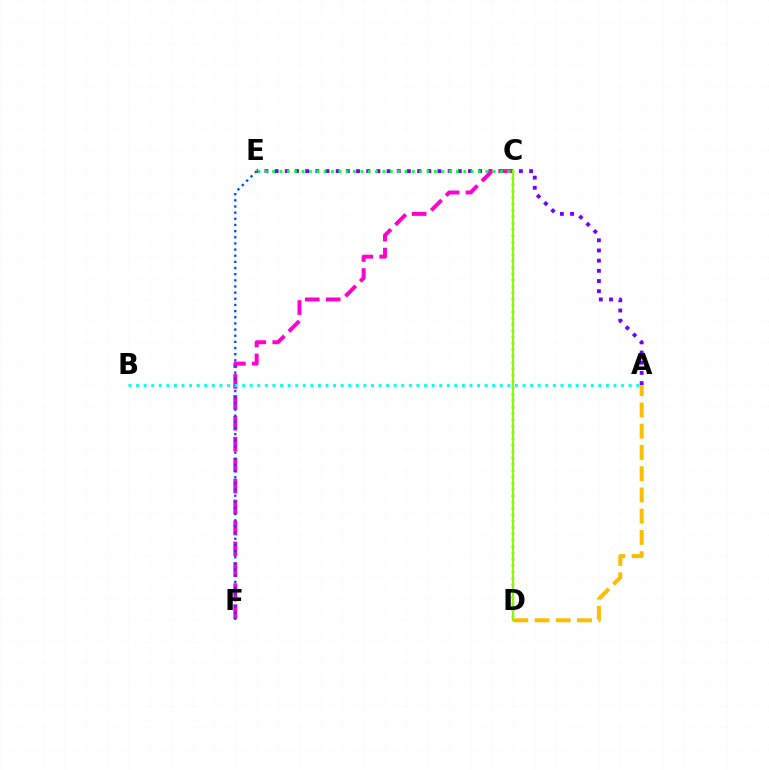{('A', 'E'): [{'color': '#7200ff', 'line_style': 'dotted', 'thickness': 2.77}], ('C', 'F'): [{'color': '#ff00cf', 'line_style': 'dashed', 'thickness': 2.84}], ('C', 'E'): [{'color': '#00ff39', 'line_style': 'dotted', 'thickness': 2.0}], ('C', 'D'): [{'color': '#ff0000', 'line_style': 'dotted', 'thickness': 1.72}, {'color': '#84ff00', 'line_style': 'solid', 'thickness': 1.56}], ('A', 'D'): [{'color': '#ffbd00', 'line_style': 'dashed', 'thickness': 2.89}], ('E', 'F'): [{'color': '#004bff', 'line_style': 'dotted', 'thickness': 1.67}], ('A', 'B'): [{'color': '#00fff6', 'line_style': 'dotted', 'thickness': 2.06}]}